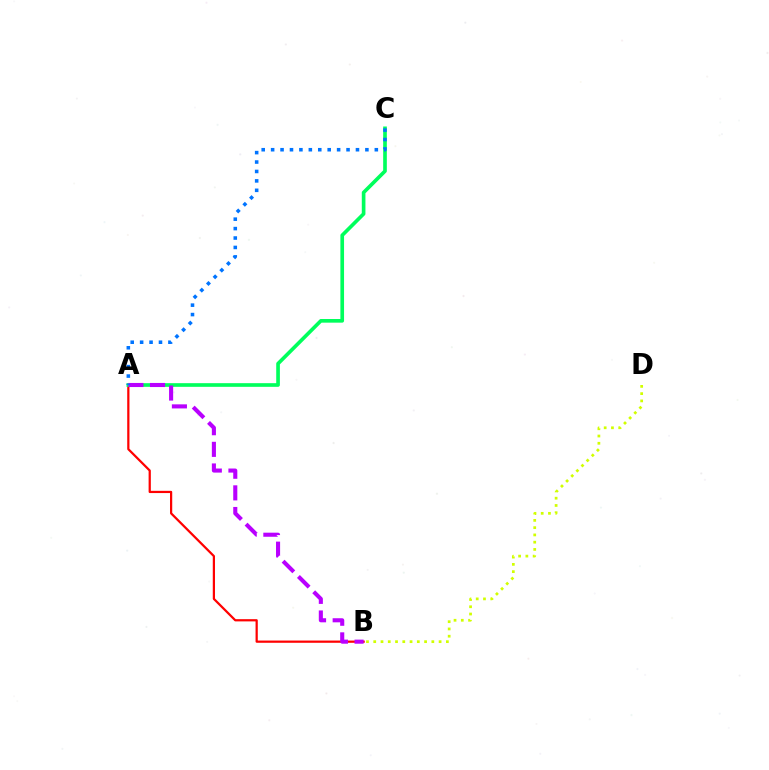{('B', 'D'): [{'color': '#d1ff00', 'line_style': 'dotted', 'thickness': 1.97}], ('A', 'B'): [{'color': '#ff0000', 'line_style': 'solid', 'thickness': 1.61}, {'color': '#b900ff', 'line_style': 'dashed', 'thickness': 2.94}], ('A', 'C'): [{'color': '#00ff5c', 'line_style': 'solid', 'thickness': 2.63}, {'color': '#0074ff', 'line_style': 'dotted', 'thickness': 2.56}]}